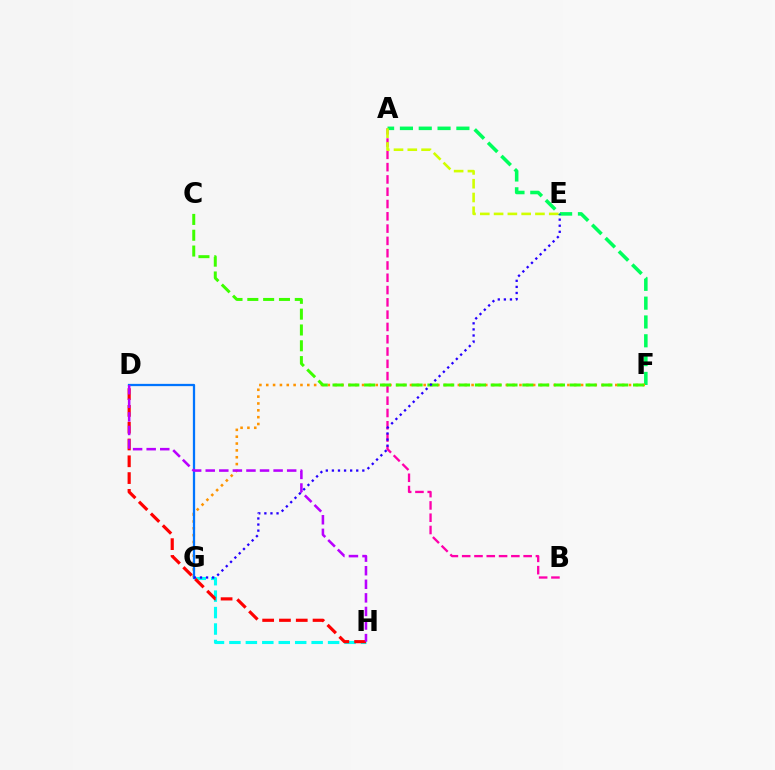{('G', 'H'): [{'color': '#00fff6', 'line_style': 'dashed', 'thickness': 2.23}], ('A', 'B'): [{'color': '#ff00ac', 'line_style': 'dashed', 'thickness': 1.67}], ('A', 'F'): [{'color': '#00ff5c', 'line_style': 'dashed', 'thickness': 2.56}], ('F', 'G'): [{'color': '#ff9400', 'line_style': 'dotted', 'thickness': 1.86}], ('C', 'F'): [{'color': '#3dff00', 'line_style': 'dashed', 'thickness': 2.15}], ('A', 'E'): [{'color': '#d1ff00', 'line_style': 'dashed', 'thickness': 1.87}], ('D', 'G'): [{'color': '#0074ff', 'line_style': 'solid', 'thickness': 1.64}], ('D', 'H'): [{'color': '#ff0000', 'line_style': 'dashed', 'thickness': 2.28}, {'color': '#b900ff', 'line_style': 'dashed', 'thickness': 1.84}], ('E', 'G'): [{'color': '#2500ff', 'line_style': 'dotted', 'thickness': 1.65}]}